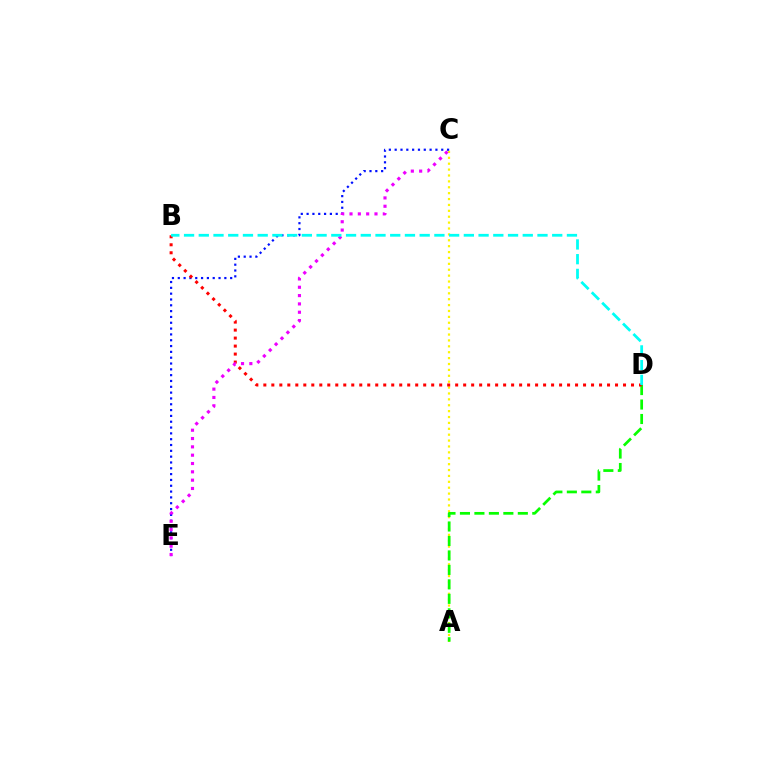{('A', 'C'): [{'color': '#fcf500', 'line_style': 'dotted', 'thickness': 1.6}], ('A', 'D'): [{'color': '#08ff00', 'line_style': 'dashed', 'thickness': 1.97}], ('C', 'E'): [{'color': '#0010ff', 'line_style': 'dotted', 'thickness': 1.58}, {'color': '#ee00ff', 'line_style': 'dotted', 'thickness': 2.26}], ('B', 'D'): [{'color': '#ff0000', 'line_style': 'dotted', 'thickness': 2.17}, {'color': '#00fff6', 'line_style': 'dashed', 'thickness': 2.0}]}